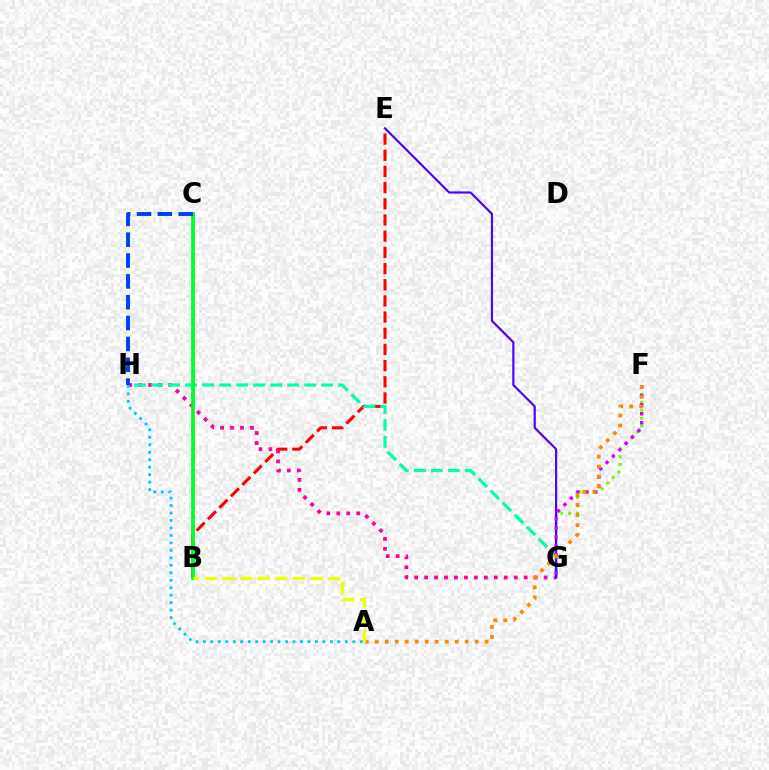{('B', 'E'): [{'color': '#ff0000', 'line_style': 'dashed', 'thickness': 2.2}], ('G', 'H'): [{'color': '#ff00a0', 'line_style': 'dotted', 'thickness': 2.71}, {'color': '#00ffaf', 'line_style': 'dashed', 'thickness': 2.31}], ('F', 'G'): [{'color': '#66ff00', 'line_style': 'dotted', 'thickness': 2.15}, {'color': '#d600ff', 'line_style': 'dotted', 'thickness': 2.45}], ('E', 'G'): [{'color': '#4f00ff', 'line_style': 'solid', 'thickness': 1.56}], ('B', 'C'): [{'color': '#00ff27', 'line_style': 'solid', 'thickness': 2.72}], ('A', 'F'): [{'color': '#ff8800', 'line_style': 'dotted', 'thickness': 2.71}], ('A', 'B'): [{'color': '#eeff00', 'line_style': 'dashed', 'thickness': 2.39}], ('A', 'H'): [{'color': '#00c7ff', 'line_style': 'dotted', 'thickness': 2.03}], ('C', 'H'): [{'color': '#003fff', 'line_style': 'dashed', 'thickness': 2.83}]}